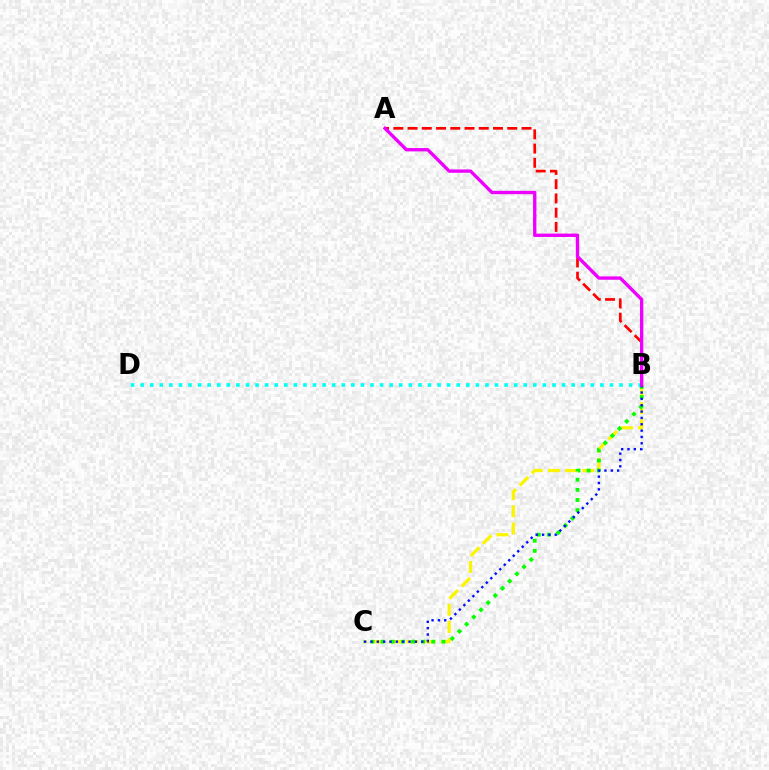{('A', 'B'): [{'color': '#ff0000', 'line_style': 'dashed', 'thickness': 1.93}, {'color': '#ee00ff', 'line_style': 'solid', 'thickness': 2.4}], ('B', 'C'): [{'color': '#fcf500', 'line_style': 'dashed', 'thickness': 2.34}, {'color': '#08ff00', 'line_style': 'dotted', 'thickness': 2.76}, {'color': '#0010ff', 'line_style': 'dotted', 'thickness': 1.72}], ('B', 'D'): [{'color': '#00fff6', 'line_style': 'dotted', 'thickness': 2.6}]}